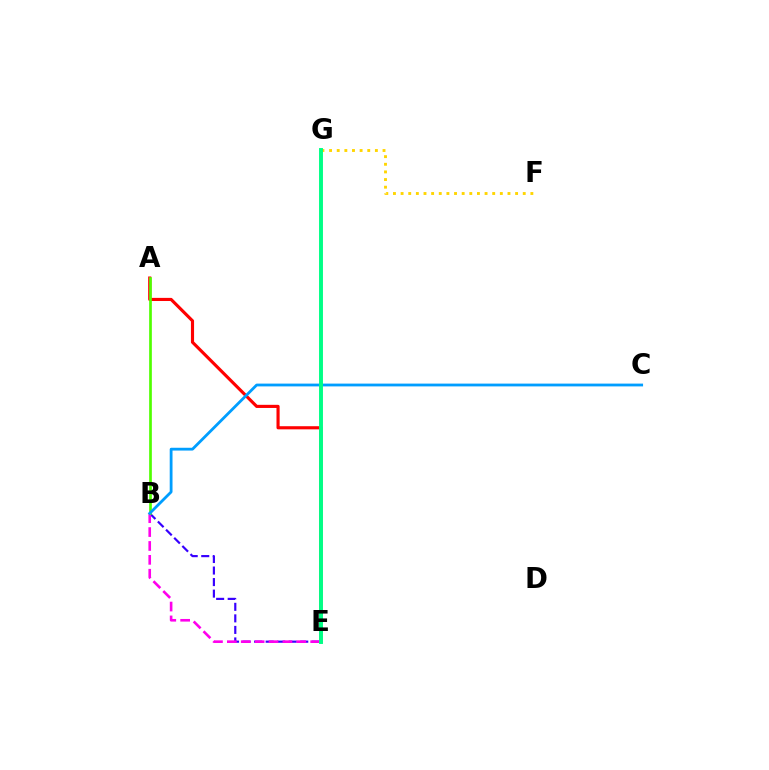{('B', 'E'): [{'color': '#3700ff', 'line_style': 'dashed', 'thickness': 1.57}, {'color': '#ff00ed', 'line_style': 'dashed', 'thickness': 1.89}], ('A', 'E'): [{'color': '#ff0000', 'line_style': 'solid', 'thickness': 2.26}], ('F', 'G'): [{'color': '#ffd500', 'line_style': 'dotted', 'thickness': 2.07}], ('A', 'B'): [{'color': '#4fff00', 'line_style': 'solid', 'thickness': 1.93}], ('B', 'C'): [{'color': '#009eff', 'line_style': 'solid', 'thickness': 2.02}], ('E', 'G'): [{'color': '#00ff86', 'line_style': 'solid', 'thickness': 2.82}]}